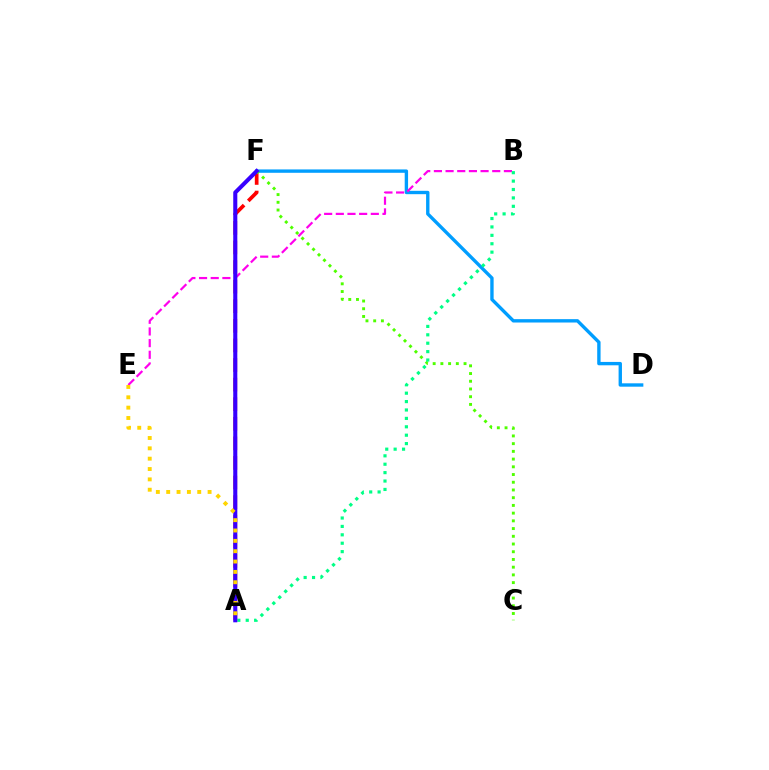{('D', 'F'): [{'color': '#009eff', 'line_style': 'solid', 'thickness': 2.42}], ('A', 'F'): [{'color': '#ff0000', 'line_style': 'dashed', 'thickness': 2.66}, {'color': '#3700ff', 'line_style': 'solid', 'thickness': 2.93}], ('C', 'F'): [{'color': '#4fff00', 'line_style': 'dotted', 'thickness': 2.1}], ('B', 'E'): [{'color': '#ff00ed', 'line_style': 'dashed', 'thickness': 1.58}], ('A', 'B'): [{'color': '#00ff86', 'line_style': 'dotted', 'thickness': 2.28}], ('A', 'E'): [{'color': '#ffd500', 'line_style': 'dotted', 'thickness': 2.81}]}